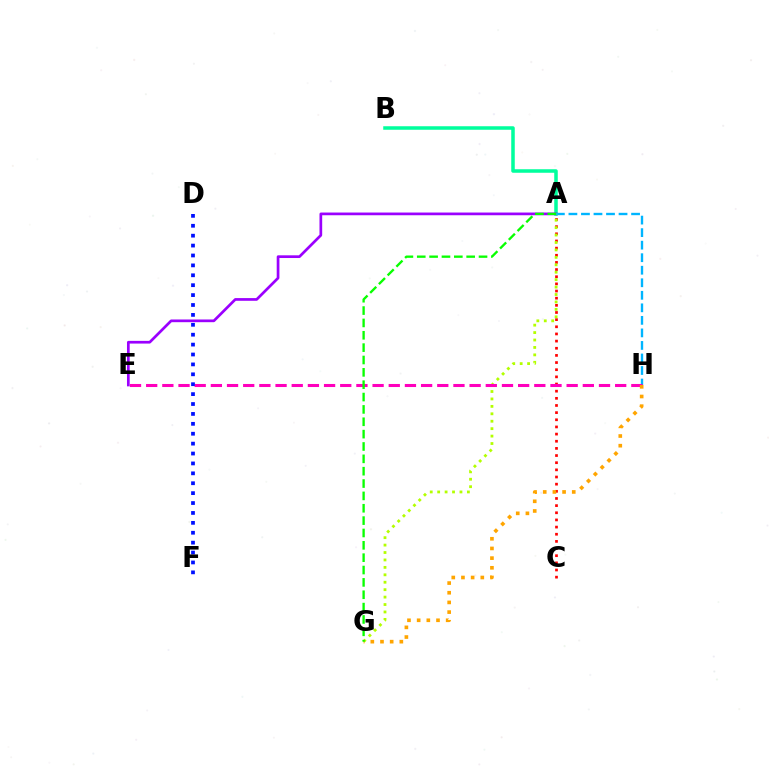{('A', 'B'): [{'color': '#00ff9d', 'line_style': 'solid', 'thickness': 2.53}], ('A', 'E'): [{'color': '#9b00ff', 'line_style': 'solid', 'thickness': 1.95}], ('A', 'H'): [{'color': '#00b5ff', 'line_style': 'dashed', 'thickness': 1.7}], ('A', 'C'): [{'color': '#ff0000', 'line_style': 'dotted', 'thickness': 1.94}], ('A', 'G'): [{'color': '#b3ff00', 'line_style': 'dotted', 'thickness': 2.02}, {'color': '#08ff00', 'line_style': 'dashed', 'thickness': 1.68}], ('E', 'H'): [{'color': '#ff00bd', 'line_style': 'dashed', 'thickness': 2.2}], ('G', 'H'): [{'color': '#ffa500', 'line_style': 'dotted', 'thickness': 2.63}], ('D', 'F'): [{'color': '#0010ff', 'line_style': 'dotted', 'thickness': 2.69}]}